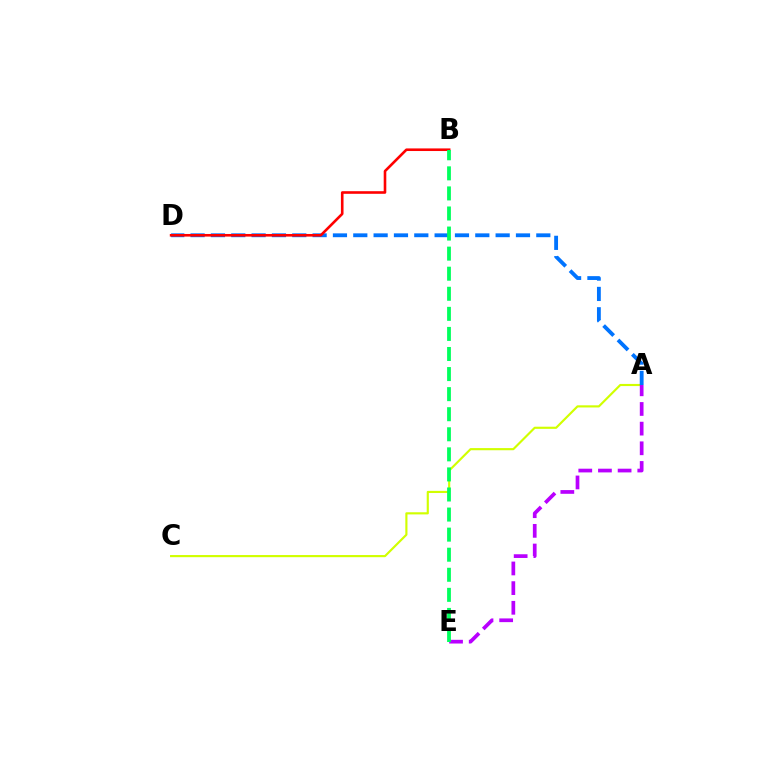{('A', 'C'): [{'color': '#d1ff00', 'line_style': 'solid', 'thickness': 1.55}], ('A', 'E'): [{'color': '#b900ff', 'line_style': 'dashed', 'thickness': 2.67}], ('A', 'D'): [{'color': '#0074ff', 'line_style': 'dashed', 'thickness': 2.76}], ('B', 'D'): [{'color': '#ff0000', 'line_style': 'solid', 'thickness': 1.88}], ('B', 'E'): [{'color': '#00ff5c', 'line_style': 'dashed', 'thickness': 2.73}]}